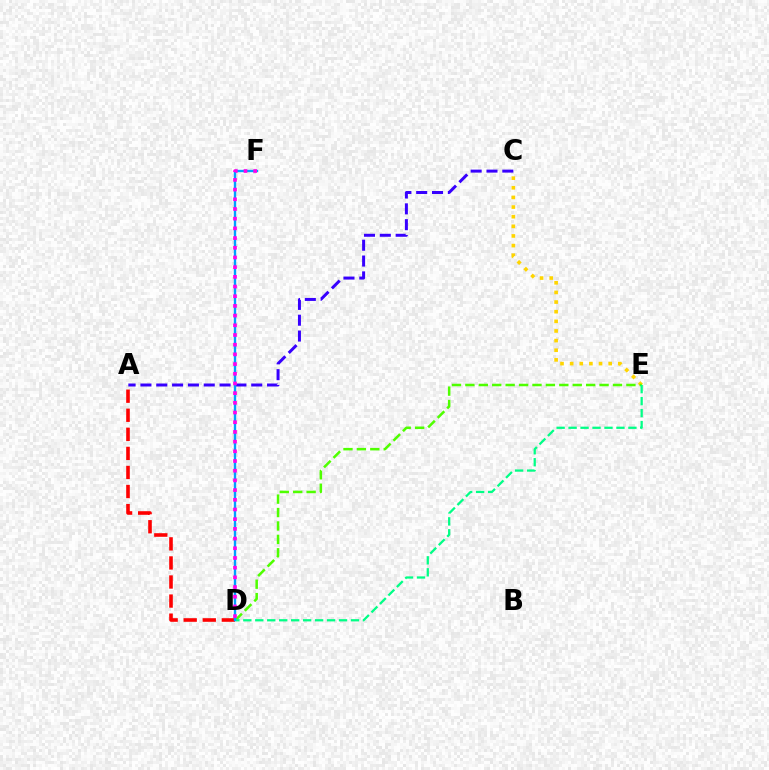{('A', 'D'): [{'color': '#ff0000', 'line_style': 'dashed', 'thickness': 2.59}], ('C', 'E'): [{'color': '#ffd500', 'line_style': 'dotted', 'thickness': 2.62}], ('D', 'E'): [{'color': '#4fff00', 'line_style': 'dashed', 'thickness': 1.82}, {'color': '#00ff86', 'line_style': 'dashed', 'thickness': 1.63}], ('A', 'C'): [{'color': '#3700ff', 'line_style': 'dashed', 'thickness': 2.15}], ('D', 'F'): [{'color': '#009eff', 'line_style': 'solid', 'thickness': 1.7}, {'color': '#ff00ed', 'line_style': 'dotted', 'thickness': 2.63}]}